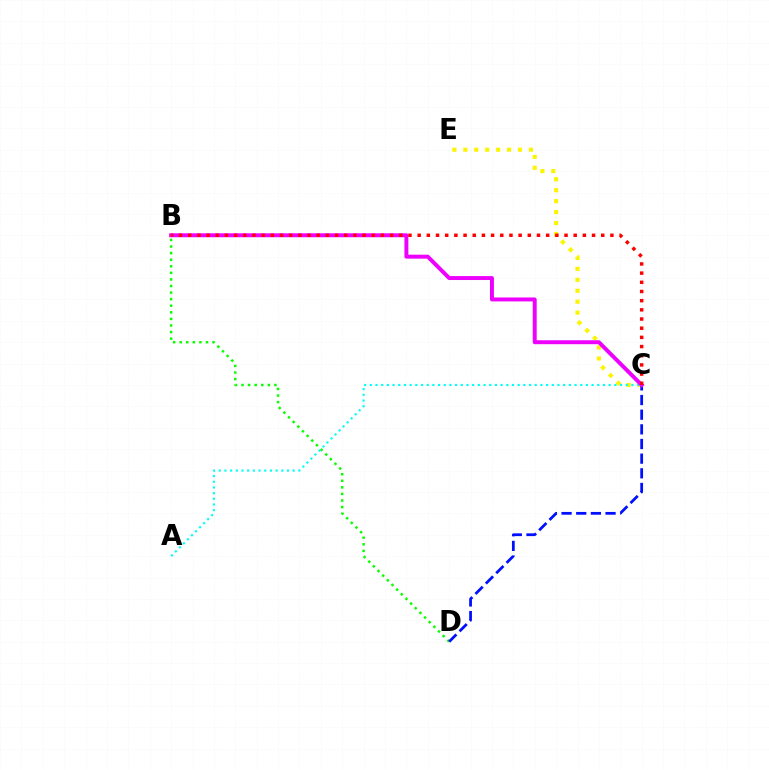{('B', 'D'): [{'color': '#08ff00', 'line_style': 'dotted', 'thickness': 1.79}], ('C', 'E'): [{'color': '#fcf500', 'line_style': 'dotted', 'thickness': 2.97}], ('A', 'C'): [{'color': '#00fff6', 'line_style': 'dotted', 'thickness': 1.55}], ('C', 'D'): [{'color': '#0010ff', 'line_style': 'dashed', 'thickness': 1.99}], ('B', 'C'): [{'color': '#ee00ff', 'line_style': 'solid', 'thickness': 2.84}, {'color': '#ff0000', 'line_style': 'dotted', 'thickness': 2.49}]}